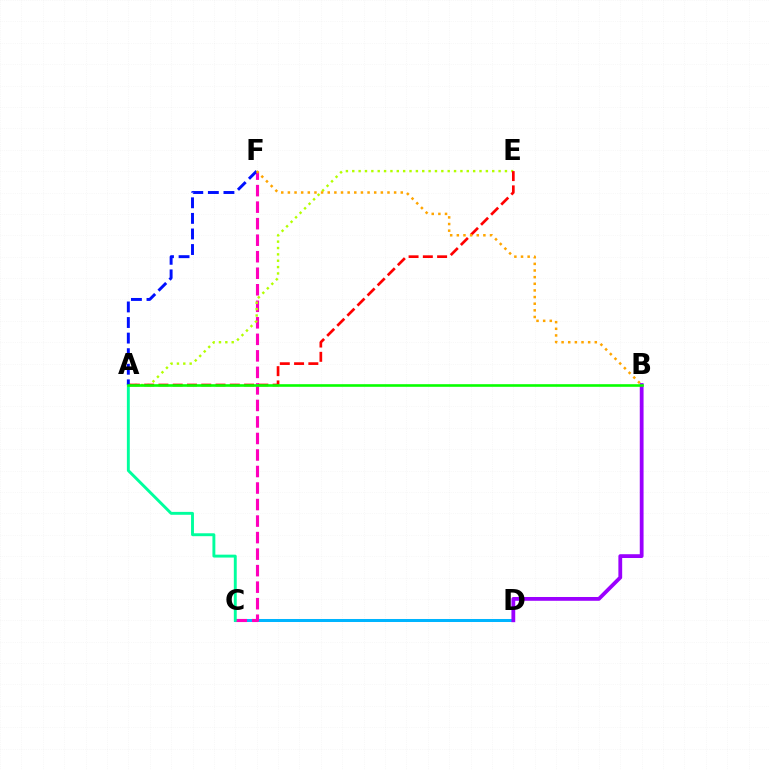{('C', 'D'): [{'color': '#00b5ff', 'line_style': 'solid', 'thickness': 2.17}], ('C', 'F'): [{'color': '#ff00bd', 'line_style': 'dashed', 'thickness': 2.24}], ('A', 'C'): [{'color': '#00ff9d', 'line_style': 'solid', 'thickness': 2.09}], ('A', 'E'): [{'color': '#b3ff00', 'line_style': 'dotted', 'thickness': 1.73}, {'color': '#ff0000', 'line_style': 'dashed', 'thickness': 1.94}], ('A', 'F'): [{'color': '#0010ff', 'line_style': 'dashed', 'thickness': 2.12}], ('B', 'F'): [{'color': '#ffa500', 'line_style': 'dotted', 'thickness': 1.8}], ('B', 'D'): [{'color': '#9b00ff', 'line_style': 'solid', 'thickness': 2.73}], ('A', 'B'): [{'color': '#08ff00', 'line_style': 'solid', 'thickness': 1.88}]}